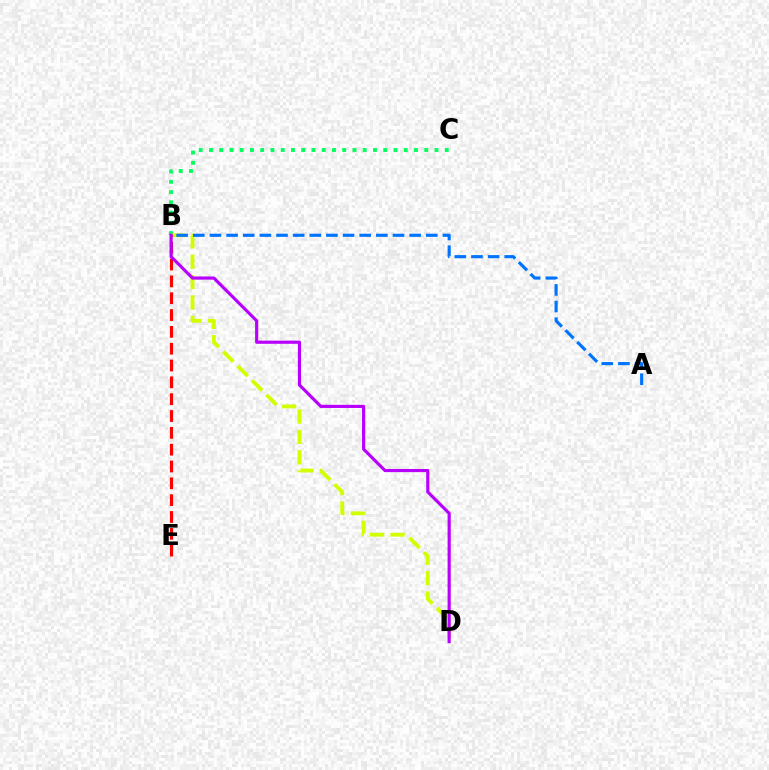{('B', 'C'): [{'color': '#00ff5c', 'line_style': 'dotted', 'thickness': 2.79}], ('B', 'D'): [{'color': '#d1ff00', 'line_style': 'dashed', 'thickness': 2.77}, {'color': '#b900ff', 'line_style': 'solid', 'thickness': 2.27}], ('B', 'E'): [{'color': '#ff0000', 'line_style': 'dashed', 'thickness': 2.29}], ('A', 'B'): [{'color': '#0074ff', 'line_style': 'dashed', 'thickness': 2.26}]}